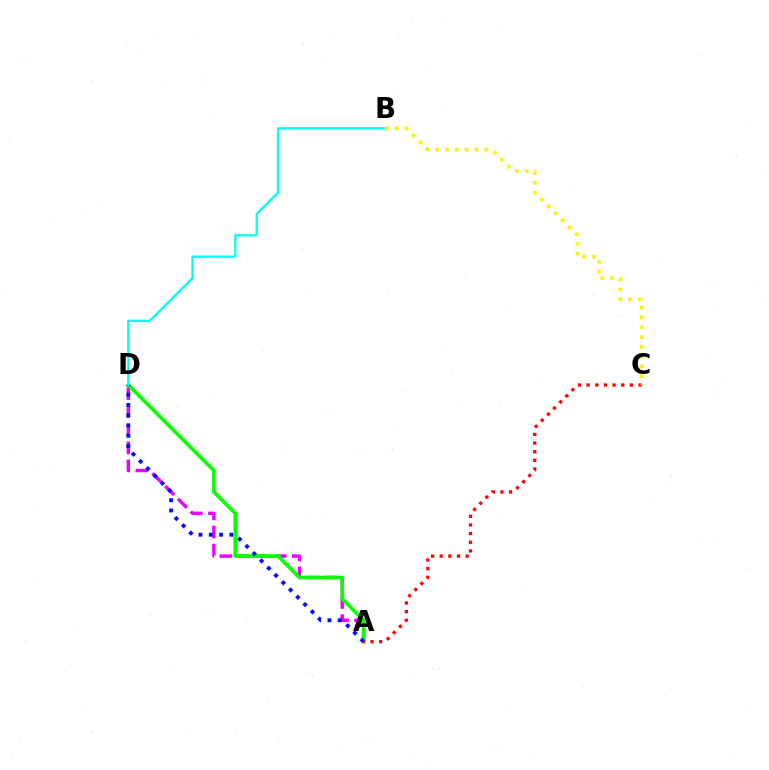{('A', 'D'): [{'color': '#ee00ff', 'line_style': 'dashed', 'thickness': 2.46}, {'color': '#08ff00', 'line_style': 'solid', 'thickness': 2.64}, {'color': '#0010ff', 'line_style': 'dotted', 'thickness': 2.79}], ('A', 'C'): [{'color': '#ff0000', 'line_style': 'dotted', 'thickness': 2.35}], ('B', 'D'): [{'color': '#00fff6', 'line_style': 'solid', 'thickness': 1.67}], ('B', 'C'): [{'color': '#fcf500', 'line_style': 'dotted', 'thickness': 2.67}]}